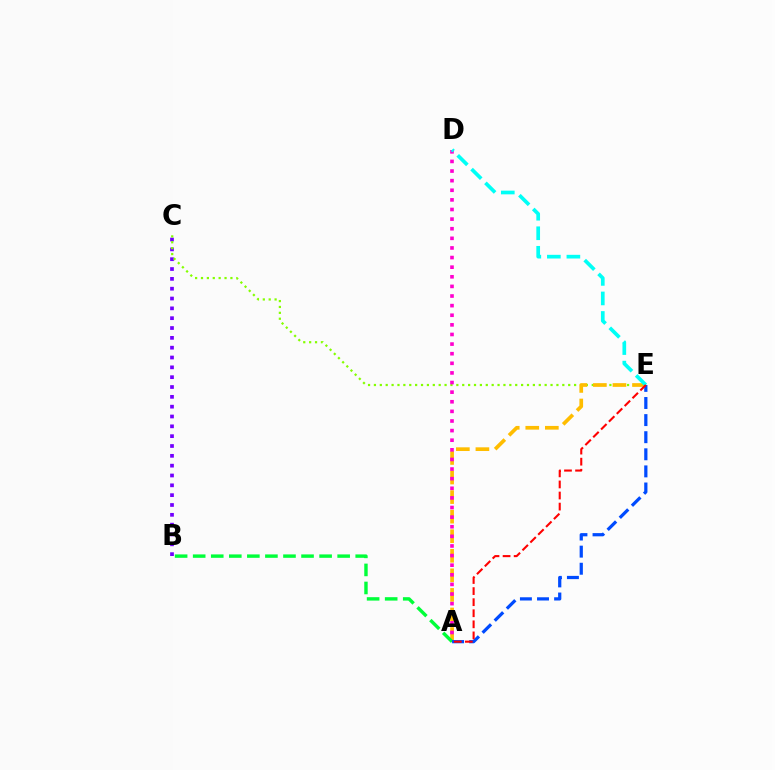{('B', 'C'): [{'color': '#7200ff', 'line_style': 'dotted', 'thickness': 2.67}], ('C', 'E'): [{'color': '#84ff00', 'line_style': 'dotted', 'thickness': 1.6}], ('A', 'E'): [{'color': '#ffbd00', 'line_style': 'dashed', 'thickness': 2.66}, {'color': '#004bff', 'line_style': 'dashed', 'thickness': 2.32}, {'color': '#ff0000', 'line_style': 'dashed', 'thickness': 1.5}], ('A', 'D'): [{'color': '#ff00cf', 'line_style': 'dotted', 'thickness': 2.61}], ('A', 'B'): [{'color': '#00ff39', 'line_style': 'dashed', 'thickness': 2.45}], ('D', 'E'): [{'color': '#00fff6', 'line_style': 'dashed', 'thickness': 2.65}]}